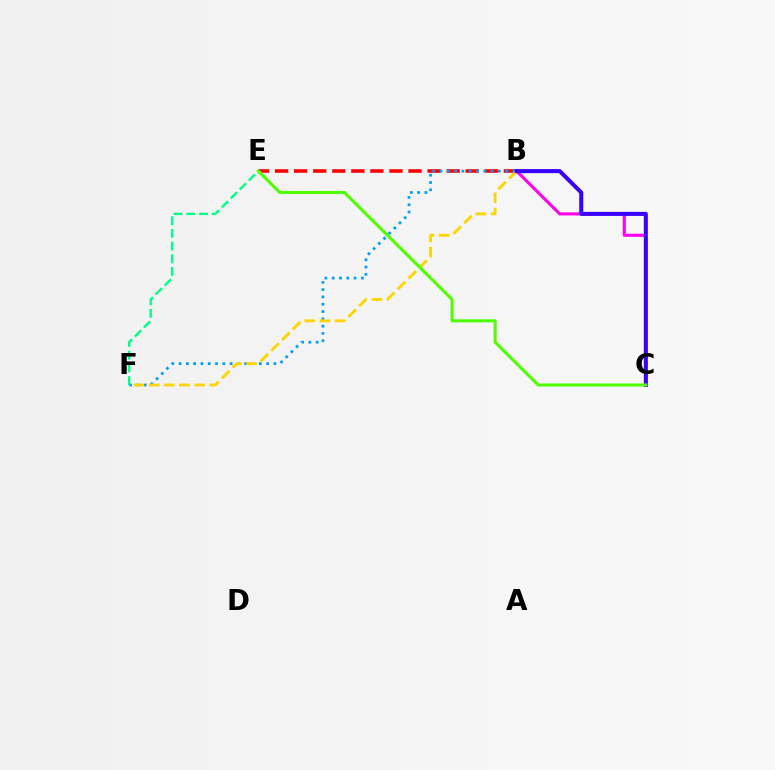{('B', 'C'): [{'color': '#ff00ed', 'line_style': 'solid', 'thickness': 2.22}, {'color': '#3700ff', 'line_style': 'solid', 'thickness': 2.91}], ('B', 'E'): [{'color': '#ff0000', 'line_style': 'dashed', 'thickness': 2.59}], ('B', 'F'): [{'color': '#009eff', 'line_style': 'dotted', 'thickness': 1.98}, {'color': '#ffd500', 'line_style': 'dashed', 'thickness': 2.06}], ('E', 'F'): [{'color': '#00ff86', 'line_style': 'dashed', 'thickness': 1.73}], ('C', 'E'): [{'color': '#4fff00', 'line_style': 'solid', 'thickness': 2.21}]}